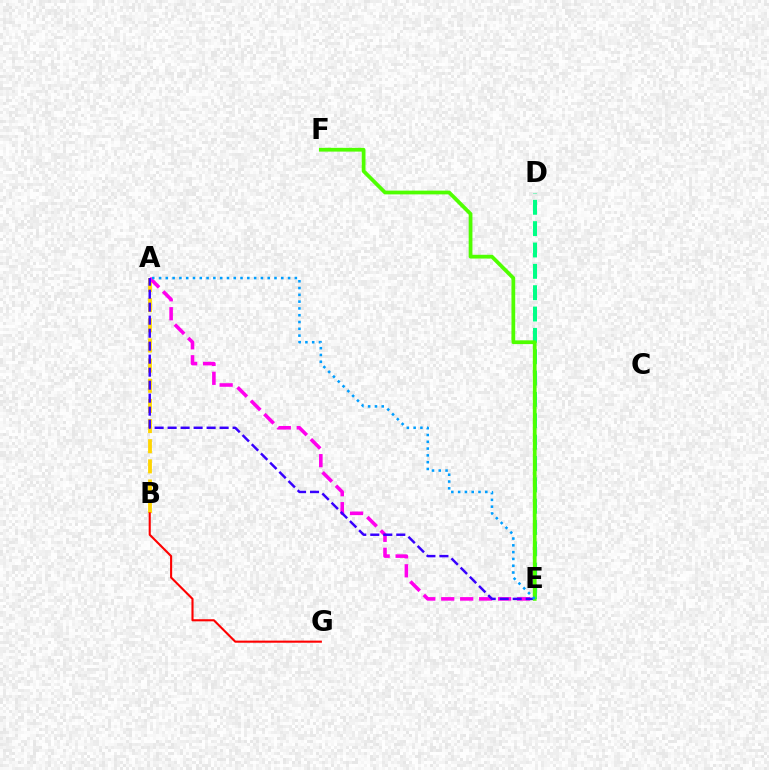{('A', 'B'): [{'color': '#ffd500', 'line_style': 'dashed', 'thickness': 2.74}], ('B', 'G'): [{'color': '#ff0000', 'line_style': 'solid', 'thickness': 1.52}], ('A', 'E'): [{'color': '#ff00ed', 'line_style': 'dashed', 'thickness': 2.58}, {'color': '#3700ff', 'line_style': 'dashed', 'thickness': 1.77}, {'color': '#009eff', 'line_style': 'dotted', 'thickness': 1.85}], ('D', 'E'): [{'color': '#00ff86', 'line_style': 'dashed', 'thickness': 2.9}], ('E', 'F'): [{'color': '#4fff00', 'line_style': 'solid', 'thickness': 2.71}]}